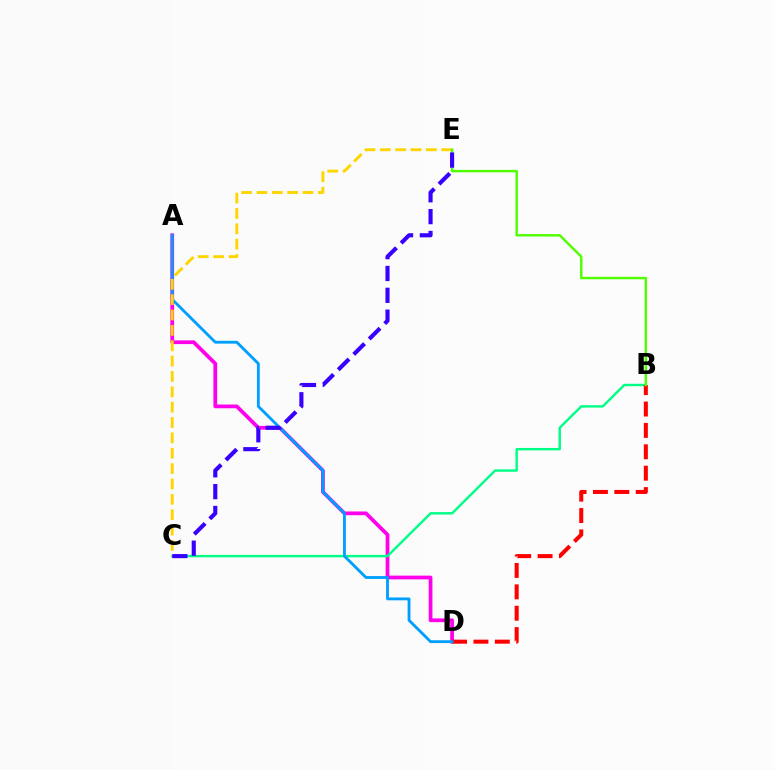{('A', 'D'): [{'color': '#ff00ed', 'line_style': 'solid', 'thickness': 2.69}, {'color': '#009eff', 'line_style': 'solid', 'thickness': 2.04}], ('B', 'C'): [{'color': '#00ff86', 'line_style': 'solid', 'thickness': 1.74}], ('B', 'D'): [{'color': '#ff0000', 'line_style': 'dashed', 'thickness': 2.91}], ('C', 'E'): [{'color': '#ffd500', 'line_style': 'dashed', 'thickness': 2.09}, {'color': '#3700ff', 'line_style': 'dashed', 'thickness': 2.97}], ('B', 'E'): [{'color': '#4fff00', 'line_style': 'solid', 'thickness': 1.74}]}